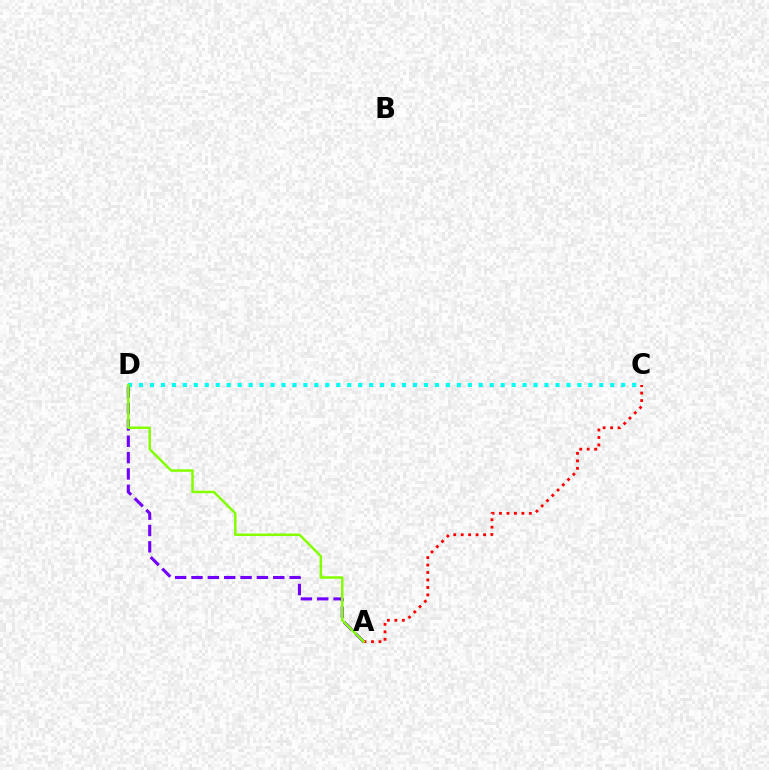{('C', 'D'): [{'color': '#00fff6', 'line_style': 'dotted', 'thickness': 2.98}], ('A', 'D'): [{'color': '#7200ff', 'line_style': 'dashed', 'thickness': 2.22}, {'color': '#84ff00', 'line_style': 'solid', 'thickness': 1.81}], ('A', 'C'): [{'color': '#ff0000', 'line_style': 'dotted', 'thickness': 2.03}]}